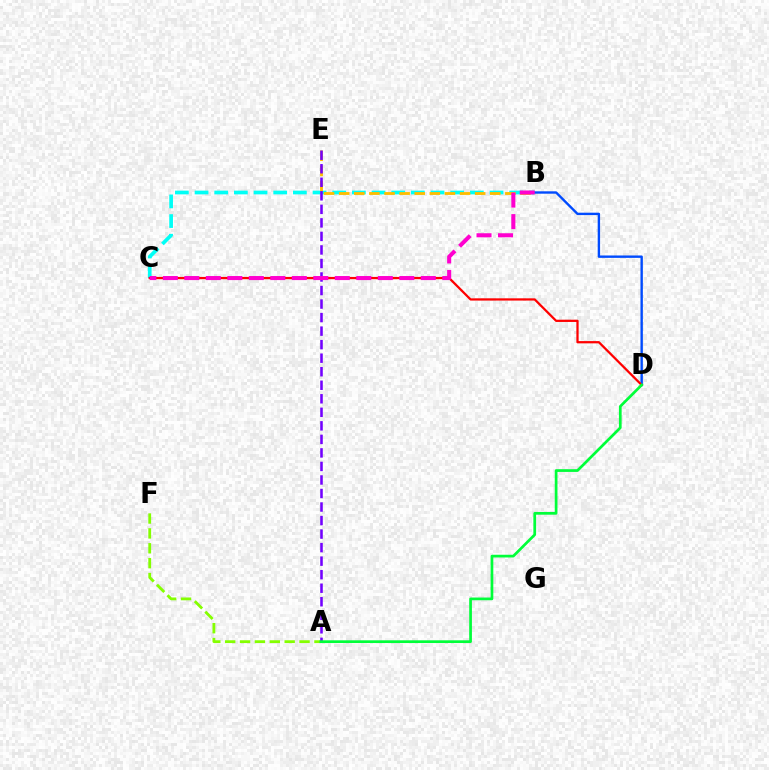{('B', 'C'): [{'color': '#00fff6', 'line_style': 'dashed', 'thickness': 2.67}, {'color': '#ff00cf', 'line_style': 'dashed', 'thickness': 2.92}], ('B', 'E'): [{'color': '#ffbd00', 'line_style': 'dashed', 'thickness': 2.05}], ('B', 'D'): [{'color': '#004bff', 'line_style': 'solid', 'thickness': 1.72}], ('A', 'F'): [{'color': '#84ff00', 'line_style': 'dashed', 'thickness': 2.02}], ('A', 'E'): [{'color': '#7200ff', 'line_style': 'dashed', 'thickness': 1.84}], ('C', 'D'): [{'color': '#ff0000', 'line_style': 'solid', 'thickness': 1.63}], ('A', 'D'): [{'color': '#00ff39', 'line_style': 'solid', 'thickness': 1.96}]}